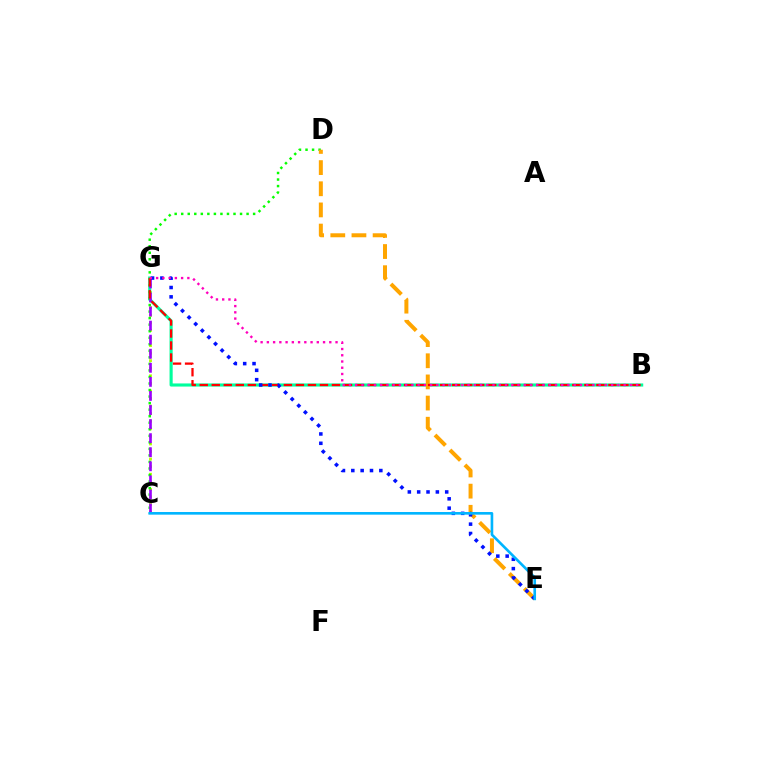{('C', 'G'): [{'color': '#b3ff00', 'line_style': 'dotted', 'thickness': 2.06}, {'color': '#9b00ff', 'line_style': 'dashed', 'thickness': 1.91}], ('B', 'G'): [{'color': '#00ff9d', 'line_style': 'solid', 'thickness': 2.25}, {'color': '#ff0000', 'line_style': 'dashed', 'thickness': 1.63}, {'color': '#ff00bd', 'line_style': 'dotted', 'thickness': 1.7}], ('C', 'D'): [{'color': '#08ff00', 'line_style': 'dotted', 'thickness': 1.78}], ('D', 'E'): [{'color': '#ffa500', 'line_style': 'dashed', 'thickness': 2.87}], ('E', 'G'): [{'color': '#0010ff', 'line_style': 'dotted', 'thickness': 2.54}], ('C', 'E'): [{'color': '#00b5ff', 'line_style': 'solid', 'thickness': 1.9}]}